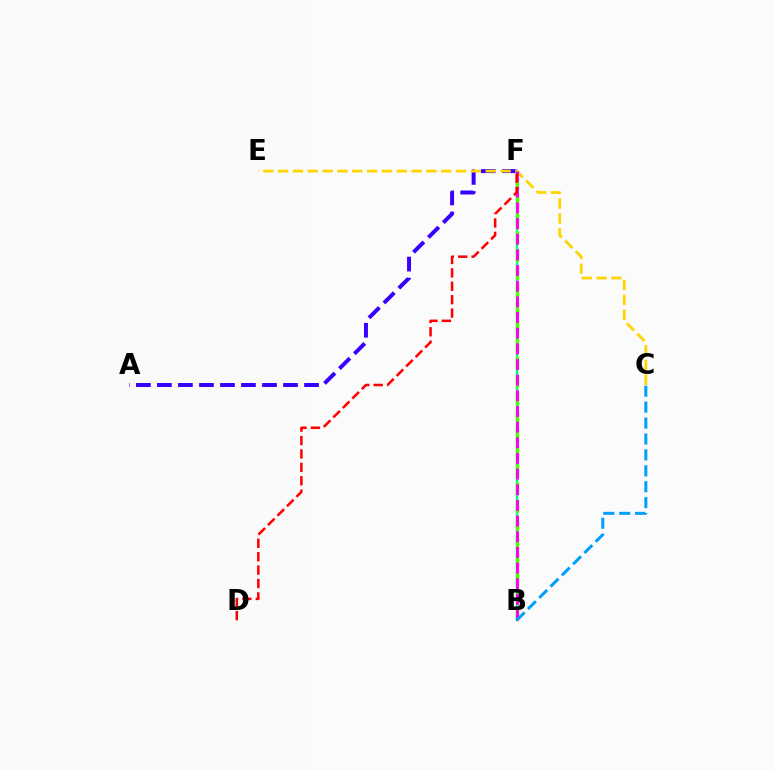{('B', 'F'): [{'color': '#00ff86', 'line_style': 'solid', 'thickness': 1.75}, {'color': '#4fff00', 'line_style': 'dashed', 'thickness': 2.44}, {'color': '#ff00ed', 'line_style': 'dashed', 'thickness': 2.13}], ('A', 'F'): [{'color': '#3700ff', 'line_style': 'dashed', 'thickness': 2.86}], ('C', 'E'): [{'color': '#ffd500', 'line_style': 'dashed', 'thickness': 2.01}], ('D', 'F'): [{'color': '#ff0000', 'line_style': 'dashed', 'thickness': 1.82}], ('B', 'C'): [{'color': '#009eff', 'line_style': 'dashed', 'thickness': 2.16}]}